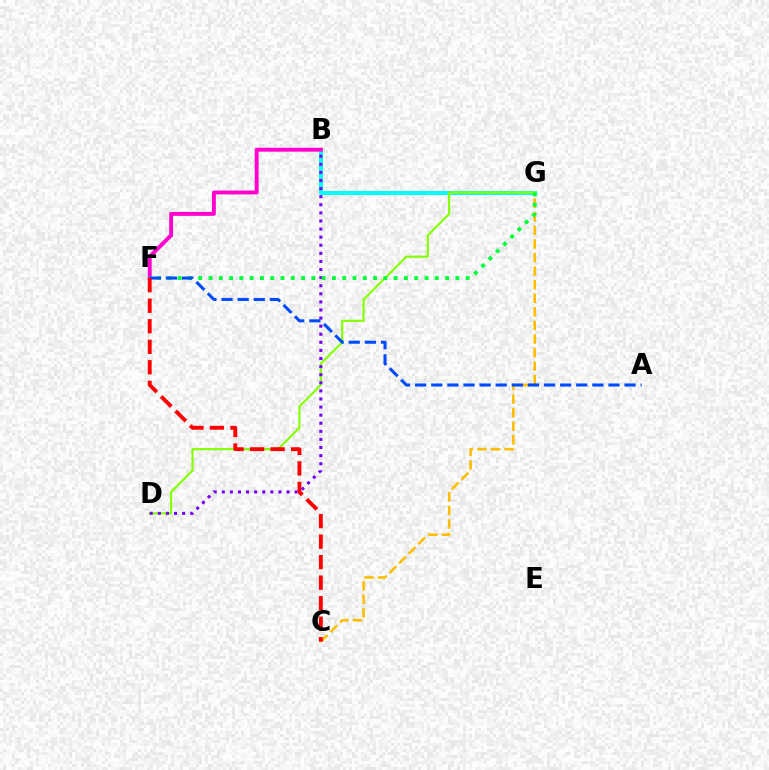{('C', 'G'): [{'color': '#ffbd00', 'line_style': 'dashed', 'thickness': 1.84}], ('B', 'G'): [{'color': '#00fff6', 'line_style': 'solid', 'thickness': 2.92}], ('D', 'G'): [{'color': '#84ff00', 'line_style': 'solid', 'thickness': 1.54}], ('B', 'D'): [{'color': '#7200ff', 'line_style': 'dotted', 'thickness': 2.2}], ('B', 'F'): [{'color': '#ff00cf', 'line_style': 'solid', 'thickness': 2.8}], ('F', 'G'): [{'color': '#00ff39', 'line_style': 'dotted', 'thickness': 2.79}], ('A', 'F'): [{'color': '#004bff', 'line_style': 'dashed', 'thickness': 2.19}], ('C', 'F'): [{'color': '#ff0000', 'line_style': 'dashed', 'thickness': 2.79}]}